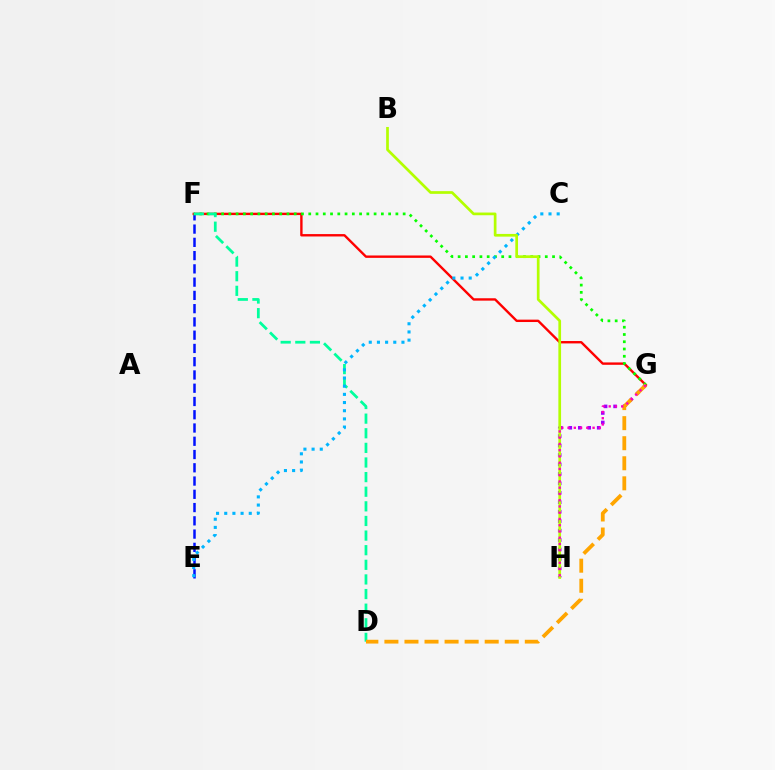{('G', 'H'): [{'color': '#9b00ff', 'line_style': 'dotted', 'thickness': 2.57}, {'color': '#ff00bd', 'line_style': 'dotted', 'thickness': 1.7}], ('E', 'F'): [{'color': '#0010ff', 'line_style': 'dashed', 'thickness': 1.8}], ('F', 'G'): [{'color': '#ff0000', 'line_style': 'solid', 'thickness': 1.72}, {'color': '#08ff00', 'line_style': 'dotted', 'thickness': 1.97}], ('D', 'F'): [{'color': '#00ff9d', 'line_style': 'dashed', 'thickness': 1.99}], ('C', 'E'): [{'color': '#00b5ff', 'line_style': 'dotted', 'thickness': 2.22}], ('B', 'H'): [{'color': '#b3ff00', 'line_style': 'solid', 'thickness': 1.94}], ('D', 'G'): [{'color': '#ffa500', 'line_style': 'dashed', 'thickness': 2.72}]}